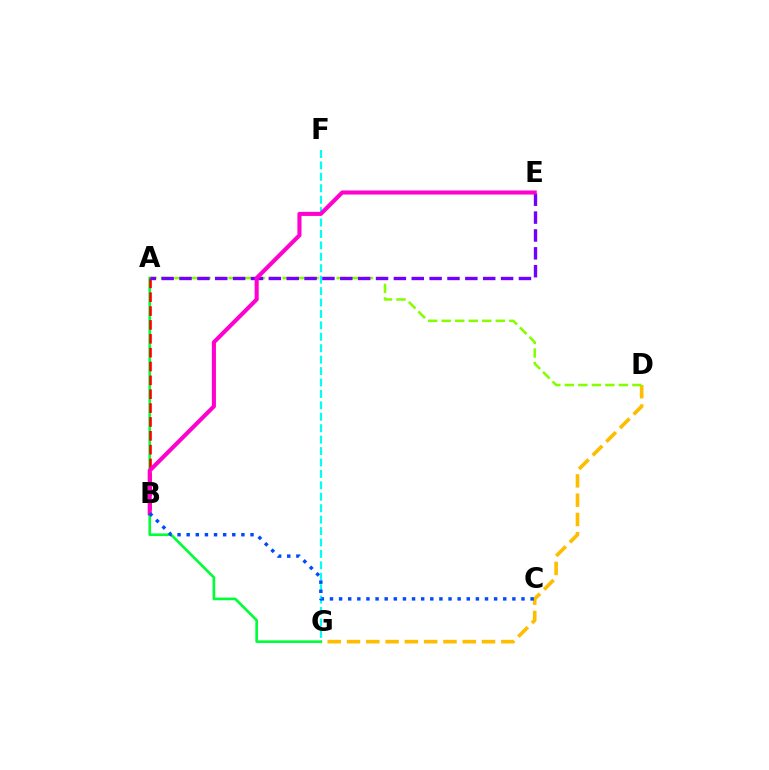{('D', 'G'): [{'color': '#ffbd00', 'line_style': 'dashed', 'thickness': 2.62}], ('A', 'D'): [{'color': '#84ff00', 'line_style': 'dashed', 'thickness': 1.84}], ('F', 'G'): [{'color': '#00fff6', 'line_style': 'dashed', 'thickness': 1.55}], ('A', 'G'): [{'color': '#00ff39', 'line_style': 'solid', 'thickness': 1.92}], ('A', 'B'): [{'color': '#ff0000', 'line_style': 'dashed', 'thickness': 1.88}], ('A', 'E'): [{'color': '#7200ff', 'line_style': 'dashed', 'thickness': 2.43}], ('B', 'E'): [{'color': '#ff00cf', 'line_style': 'solid', 'thickness': 2.93}], ('B', 'C'): [{'color': '#004bff', 'line_style': 'dotted', 'thickness': 2.48}]}